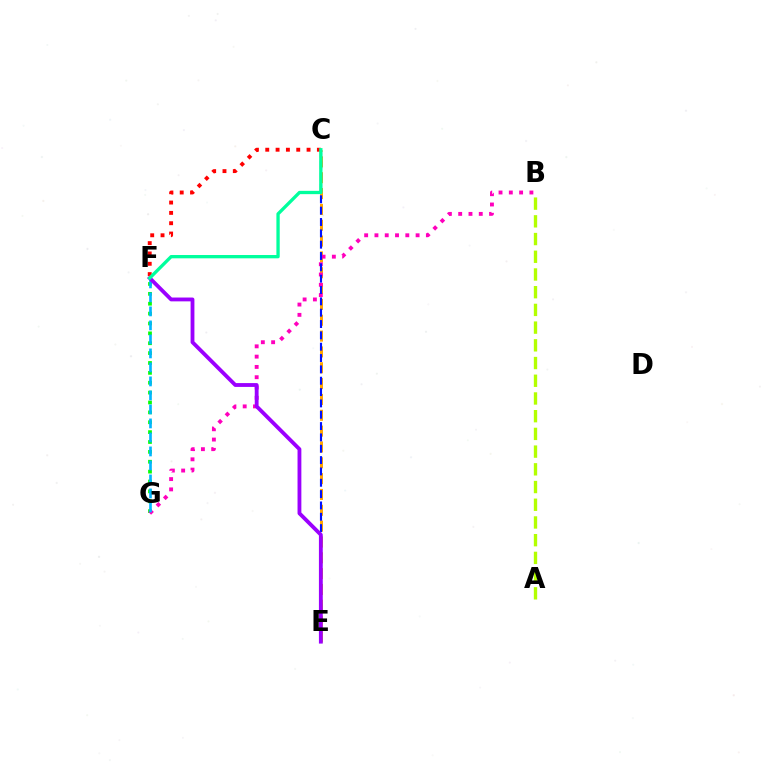{('C', 'E'): [{'color': '#ffa500', 'line_style': 'dashed', 'thickness': 2.15}, {'color': '#0010ff', 'line_style': 'dashed', 'thickness': 1.54}], ('C', 'F'): [{'color': '#ff0000', 'line_style': 'dotted', 'thickness': 2.81}, {'color': '#00ff9d', 'line_style': 'solid', 'thickness': 2.38}], ('F', 'G'): [{'color': '#08ff00', 'line_style': 'dotted', 'thickness': 2.68}, {'color': '#00b5ff', 'line_style': 'dashed', 'thickness': 1.9}], ('B', 'G'): [{'color': '#ff00bd', 'line_style': 'dotted', 'thickness': 2.8}], ('A', 'B'): [{'color': '#b3ff00', 'line_style': 'dashed', 'thickness': 2.41}], ('E', 'F'): [{'color': '#9b00ff', 'line_style': 'solid', 'thickness': 2.76}]}